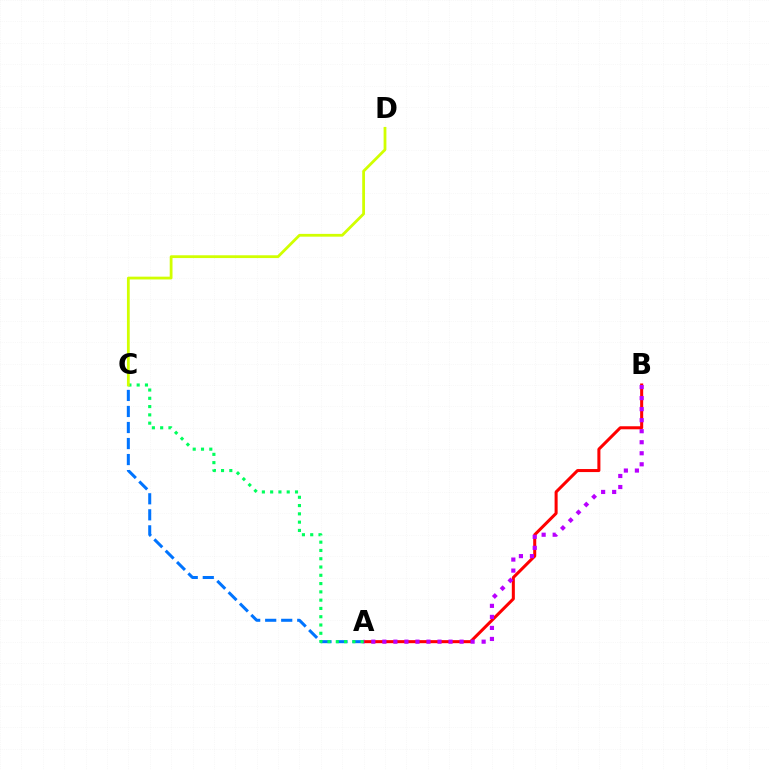{('A', 'B'): [{'color': '#ff0000', 'line_style': 'solid', 'thickness': 2.18}, {'color': '#b900ff', 'line_style': 'dotted', 'thickness': 3.0}], ('A', 'C'): [{'color': '#0074ff', 'line_style': 'dashed', 'thickness': 2.18}, {'color': '#00ff5c', 'line_style': 'dotted', 'thickness': 2.25}], ('C', 'D'): [{'color': '#d1ff00', 'line_style': 'solid', 'thickness': 2.01}]}